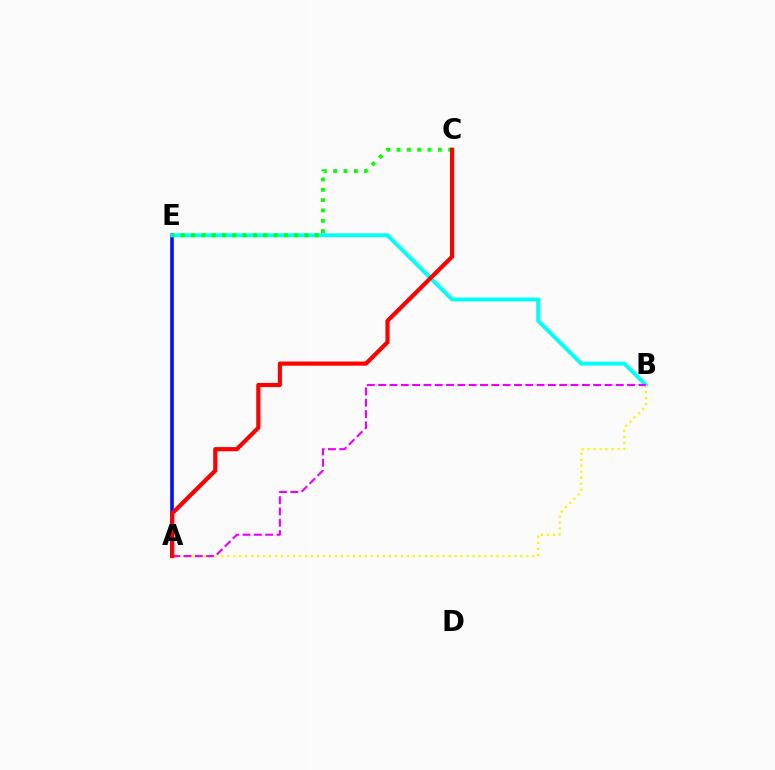{('A', 'E'): [{'color': '#0010ff', 'line_style': 'solid', 'thickness': 2.6}], ('B', 'E'): [{'color': '#00fff6', 'line_style': 'solid', 'thickness': 2.83}], ('A', 'B'): [{'color': '#fcf500', 'line_style': 'dotted', 'thickness': 1.63}, {'color': '#ee00ff', 'line_style': 'dashed', 'thickness': 1.54}], ('C', 'E'): [{'color': '#08ff00', 'line_style': 'dotted', 'thickness': 2.8}], ('A', 'C'): [{'color': '#ff0000', 'line_style': 'solid', 'thickness': 3.0}]}